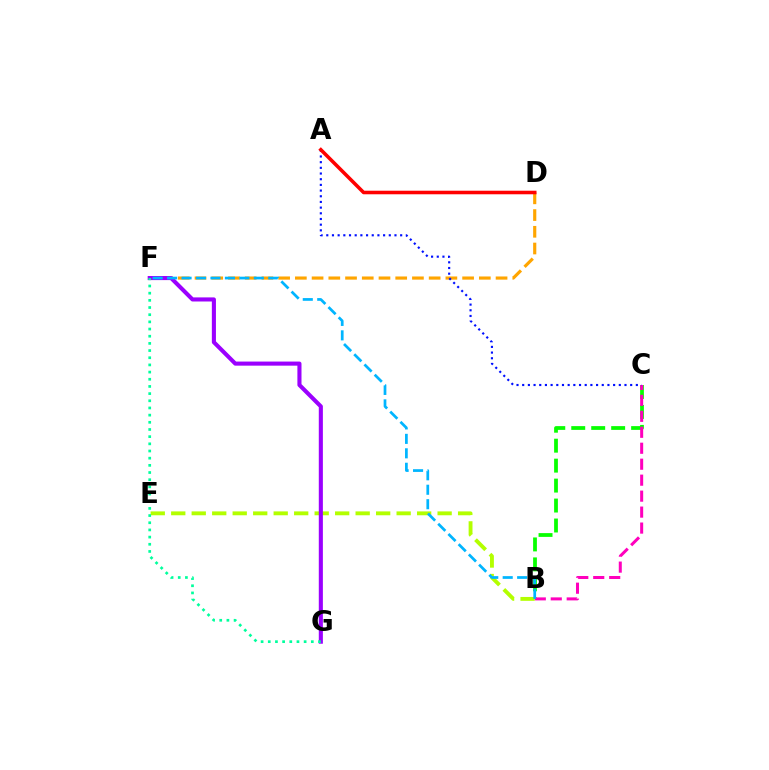{('B', 'C'): [{'color': '#08ff00', 'line_style': 'dashed', 'thickness': 2.71}, {'color': '#ff00bd', 'line_style': 'dashed', 'thickness': 2.17}], ('D', 'F'): [{'color': '#ffa500', 'line_style': 'dashed', 'thickness': 2.27}], ('B', 'E'): [{'color': '#b3ff00', 'line_style': 'dashed', 'thickness': 2.78}], ('F', 'G'): [{'color': '#9b00ff', 'line_style': 'solid', 'thickness': 2.95}, {'color': '#00ff9d', 'line_style': 'dotted', 'thickness': 1.95}], ('A', 'C'): [{'color': '#0010ff', 'line_style': 'dotted', 'thickness': 1.54}], ('B', 'F'): [{'color': '#00b5ff', 'line_style': 'dashed', 'thickness': 1.96}], ('A', 'D'): [{'color': '#ff0000', 'line_style': 'solid', 'thickness': 2.56}]}